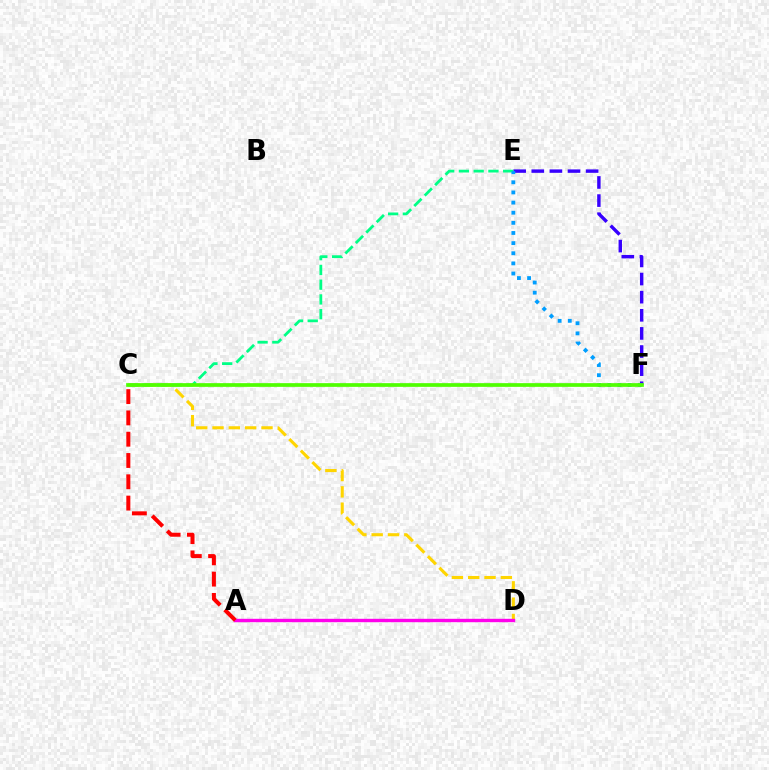{('E', 'F'): [{'color': '#3700ff', 'line_style': 'dashed', 'thickness': 2.46}, {'color': '#009eff', 'line_style': 'dotted', 'thickness': 2.75}], ('C', 'D'): [{'color': '#ffd500', 'line_style': 'dashed', 'thickness': 2.22}], ('A', 'D'): [{'color': '#ff00ed', 'line_style': 'solid', 'thickness': 2.44}], ('A', 'C'): [{'color': '#ff0000', 'line_style': 'dashed', 'thickness': 2.89}], ('C', 'E'): [{'color': '#00ff86', 'line_style': 'dashed', 'thickness': 2.0}], ('C', 'F'): [{'color': '#4fff00', 'line_style': 'solid', 'thickness': 2.66}]}